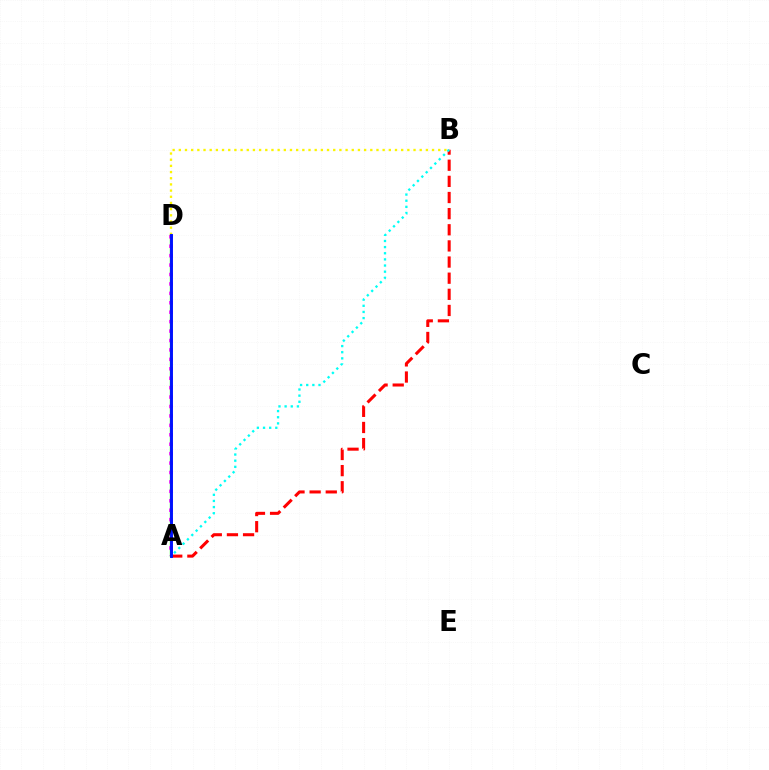{('A', 'B'): [{'color': '#ff0000', 'line_style': 'dashed', 'thickness': 2.19}, {'color': '#00fff6', 'line_style': 'dotted', 'thickness': 1.67}], ('A', 'D'): [{'color': '#08ff00', 'line_style': 'solid', 'thickness': 1.68}, {'color': '#ee00ff', 'line_style': 'dotted', 'thickness': 2.56}, {'color': '#0010ff', 'line_style': 'solid', 'thickness': 2.1}], ('B', 'D'): [{'color': '#fcf500', 'line_style': 'dotted', 'thickness': 1.68}]}